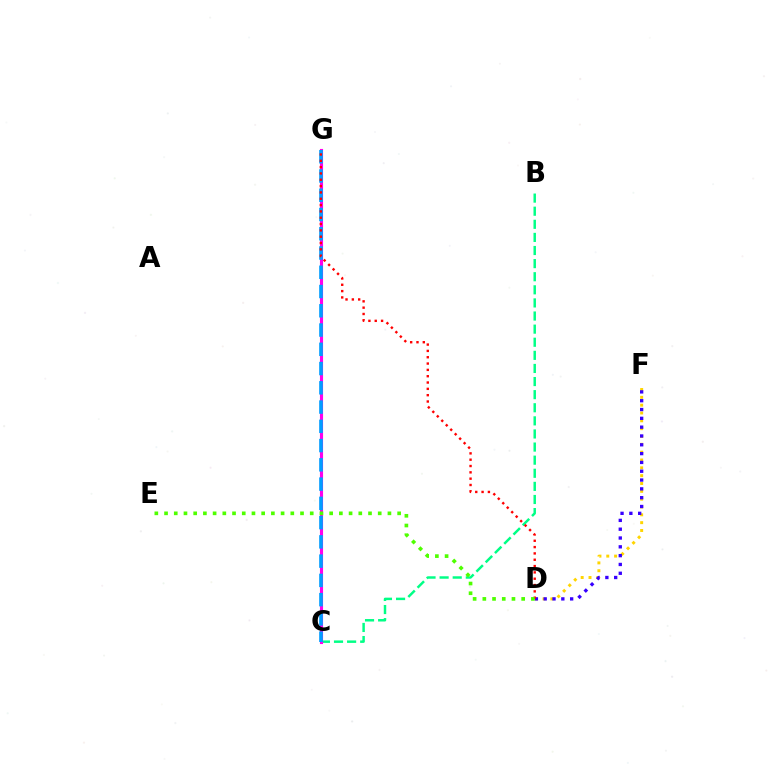{('B', 'C'): [{'color': '#00ff86', 'line_style': 'dashed', 'thickness': 1.78}], ('C', 'G'): [{'color': '#ff00ed', 'line_style': 'solid', 'thickness': 2.24}, {'color': '#009eff', 'line_style': 'dashed', 'thickness': 2.62}], ('D', 'F'): [{'color': '#ffd500', 'line_style': 'dotted', 'thickness': 2.13}, {'color': '#3700ff', 'line_style': 'dotted', 'thickness': 2.4}], ('D', 'G'): [{'color': '#ff0000', 'line_style': 'dotted', 'thickness': 1.72}], ('D', 'E'): [{'color': '#4fff00', 'line_style': 'dotted', 'thickness': 2.64}]}